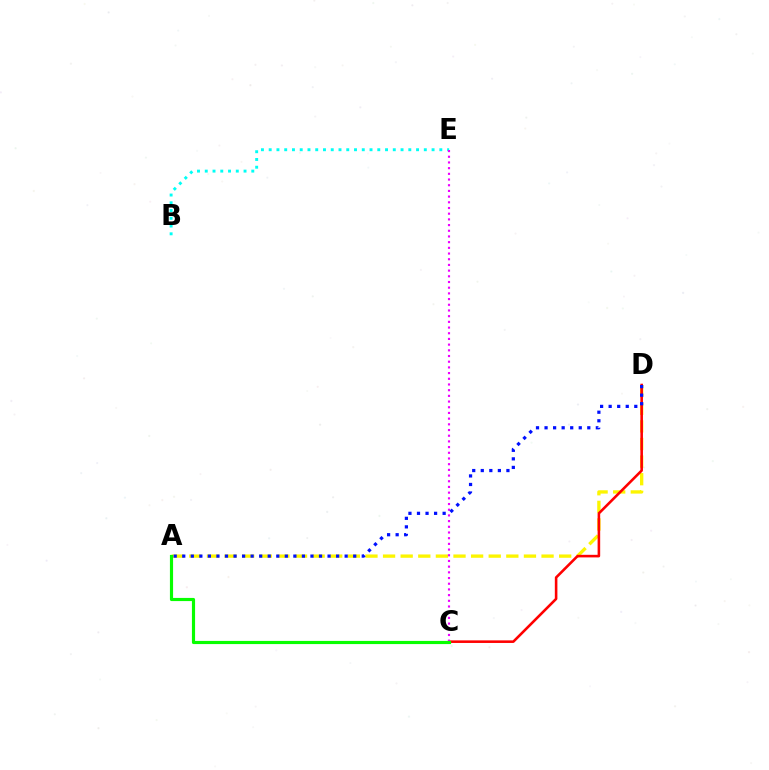{('A', 'D'): [{'color': '#fcf500', 'line_style': 'dashed', 'thickness': 2.39}, {'color': '#0010ff', 'line_style': 'dotted', 'thickness': 2.32}], ('C', 'D'): [{'color': '#ff0000', 'line_style': 'solid', 'thickness': 1.86}], ('B', 'E'): [{'color': '#00fff6', 'line_style': 'dotted', 'thickness': 2.11}], ('C', 'E'): [{'color': '#ee00ff', 'line_style': 'dotted', 'thickness': 1.55}], ('A', 'C'): [{'color': '#08ff00', 'line_style': 'solid', 'thickness': 2.27}]}